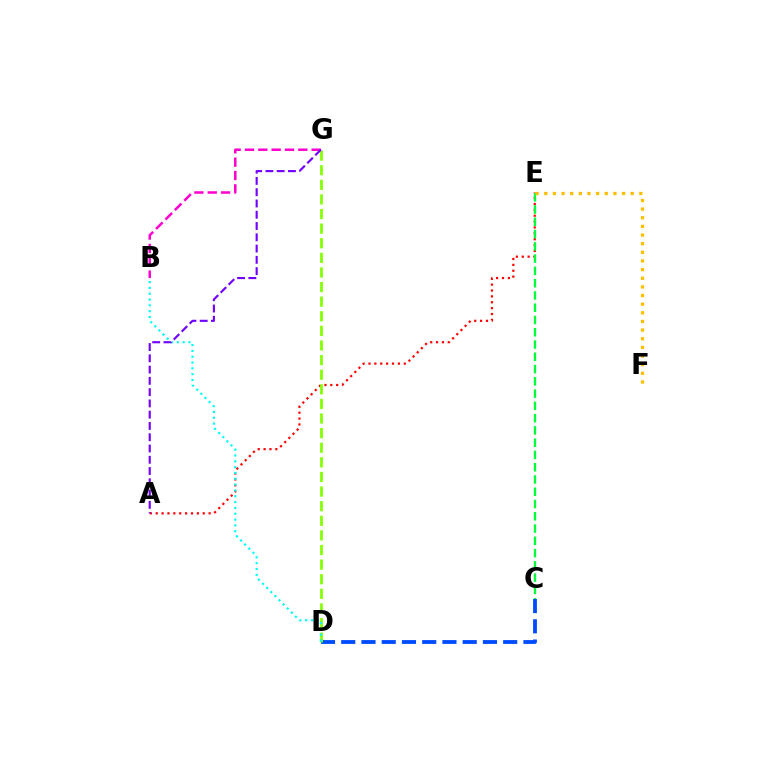{('C', 'D'): [{'color': '#004bff', 'line_style': 'dashed', 'thickness': 2.75}], ('B', 'G'): [{'color': '#ff00cf', 'line_style': 'dashed', 'thickness': 1.81}], ('A', 'E'): [{'color': '#ff0000', 'line_style': 'dotted', 'thickness': 1.6}], ('C', 'E'): [{'color': '#00ff39', 'line_style': 'dashed', 'thickness': 1.67}], ('D', 'G'): [{'color': '#84ff00', 'line_style': 'dashed', 'thickness': 1.98}], ('B', 'D'): [{'color': '#00fff6', 'line_style': 'dotted', 'thickness': 1.58}], ('E', 'F'): [{'color': '#ffbd00', 'line_style': 'dotted', 'thickness': 2.35}], ('A', 'G'): [{'color': '#7200ff', 'line_style': 'dashed', 'thickness': 1.53}]}